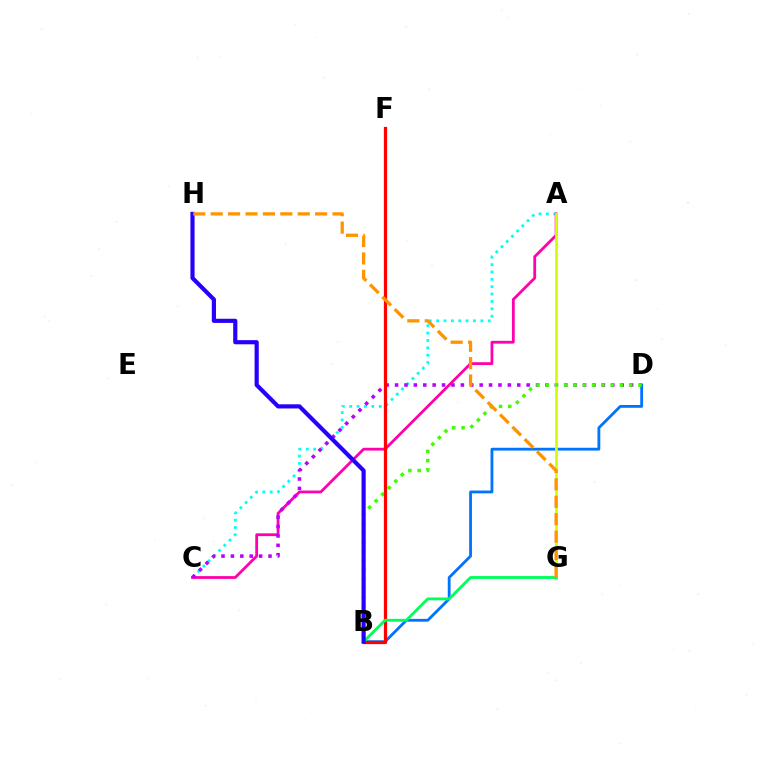{('A', 'C'): [{'color': '#00fff6', 'line_style': 'dotted', 'thickness': 2.0}, {'color': '#ff00ac', 'line_style': 'solid', 'thickness': 2.01}], ('C', 'D'): [{'color': '#b900ff', 'line_style': 'dotted', 'thickness': 2.55}], ('B', 'D'): [{'color': '#0074ff', 'line_style': 'solid', 'thickness': 2.03}, {'color': '#3dff00', 'line_style': 'dotted', 'thickness': 2.52}], ('A', 'G'): [{'color': '#d1ff00', 'line_style': 'solid', 'thickness': 2.0}], ('B', 'F'): [{'color': '#ff0000', 'line_style': 'solid', 'thickness': 2.33}], ('B', 'G'): [{'color': '#00ff5c', 'line_style': 'solid', 'thickness': 2.05}], ('B', 'H'): [{'color': '#2500ff', 'line_style': 'solid', 'thickness': 2.99}], ('G', 'H'): [{'color': '#ff9400', 'line_style': 'dashed', 'thickness': 2.36}]}